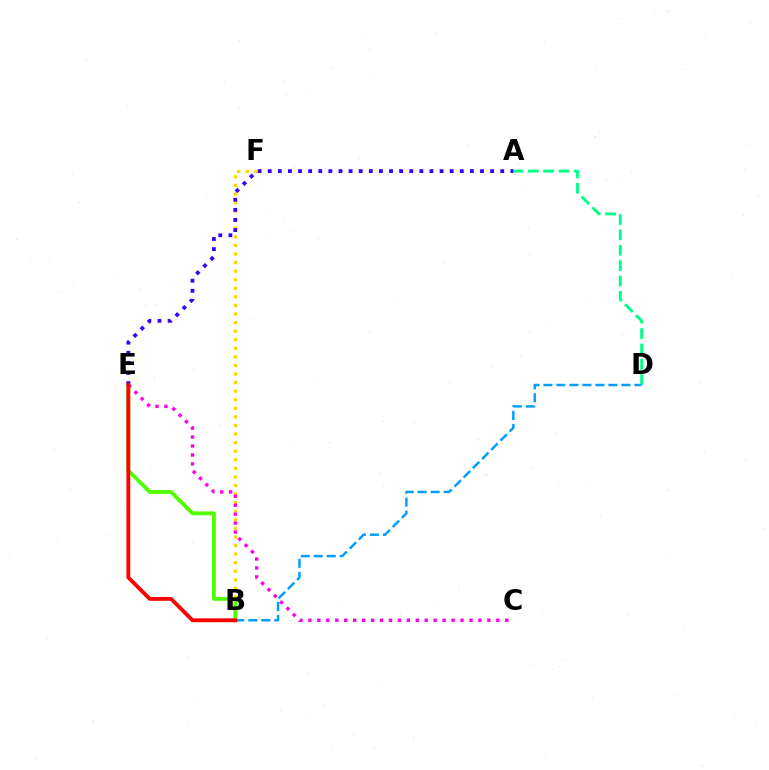{('A', 'D'): [{'color': '#00ff86', 'line_style': 'dashed', 'thickness': 2.09}], ('B', 'F'): [{'color': '#ffd500', 'line_style': 'dotted', 'thickness': 2.33}], ('B', 'E'): [{'color': '#4fff00', 'line_style': 'solid', 'thickness': 2.75}, {'color': '#ff0000', 'line_style': 'solid', 'thickness': 2.76}], ('B', 'D'): [{'color': '#009eff', 'line_style': 'dashed', 'thickness': 1.77}], ('C', 'E'): [{'color': '#ff00ed', 'line_style': 'dotted', 'thickness': 2.43}], ('A', 'E'): [{'color': '#3700ff', 'line_style': 'dotted', 'thickness': 2.75}]}